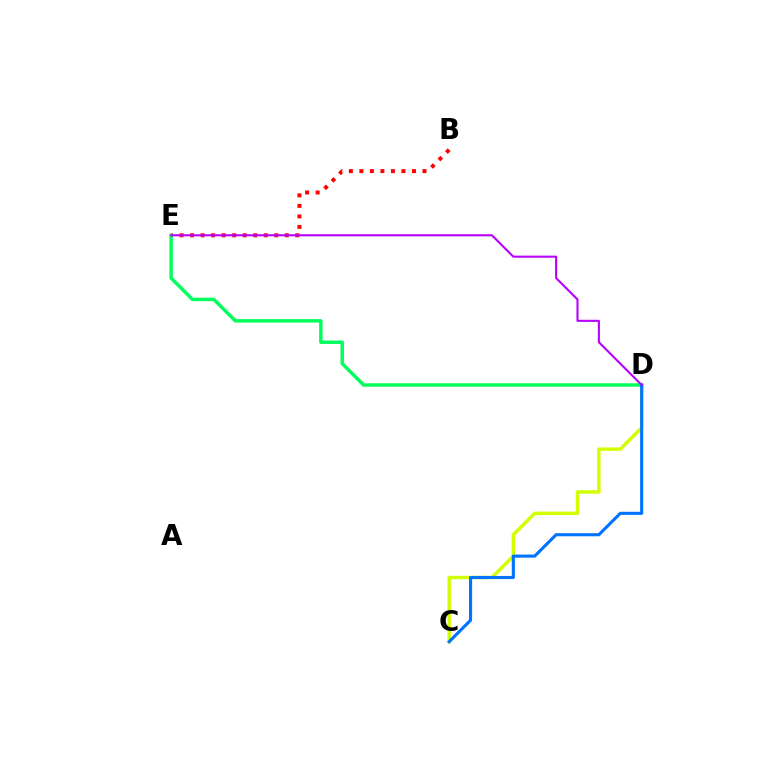{('C', 'D'): [{'color': '#d1ff00', 'line_style': 'solid', 'thickness': 2.47}, {'color': '#0074ff', 'line_style': 'solid', 'thickness': 2.24}], ('B', 'E'): [{'color': '#ff0000', 'line_style': 'dotted', 'thickness': 2.86}], ('D', 'E'): [{'color': '#00ff5c', 'line_style': 'solid', 'thickness': 2.49}, {'color': '#b900ff', 'line_style': 'solid', 'thickness': 1.51}]}